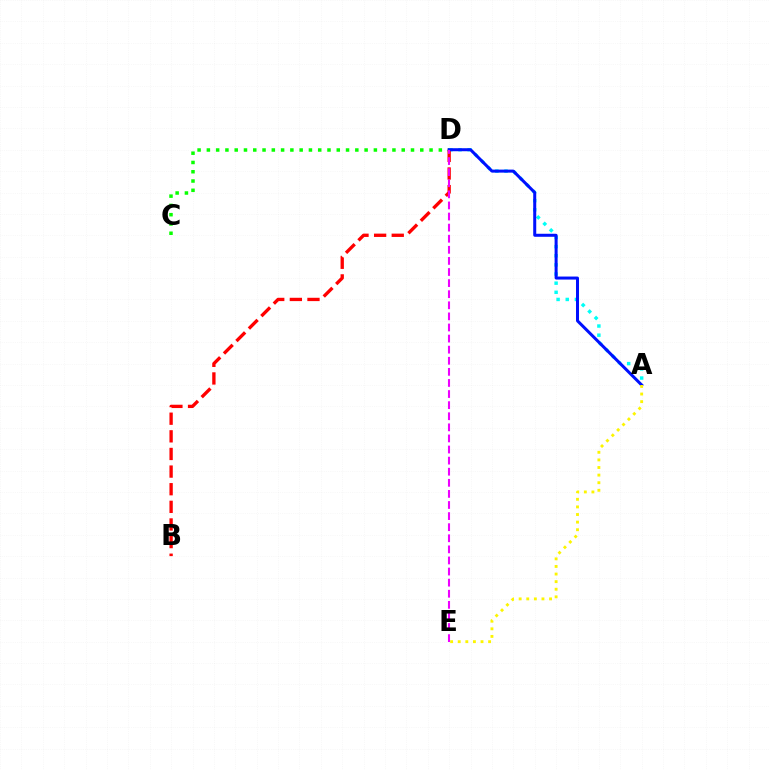{('C', 'D'): [{'color': '#08ff00', 'line_style': 'dotted', 'thickness': 2.52}], ('A', 'D'): [{'color': '#00fff6', 'line_style': 'dotted', 'thickness': 2.48}, {'color': '#0010ff', 'line_style': 'solid', 'thickness': 2.17}], ('B', 'D'): [{'color': '#ff0000', 'line_style': 'dashed', 'thickness': 2.39}], ('D', 'E'): [{'color': '#ee00ff', 'line_style': 'dashed', 'thickness': 1.51}], ('A', 'E'): [{'color': '#fcf500', 'line_style': 'dotted', 'thickness': 2.06}]}